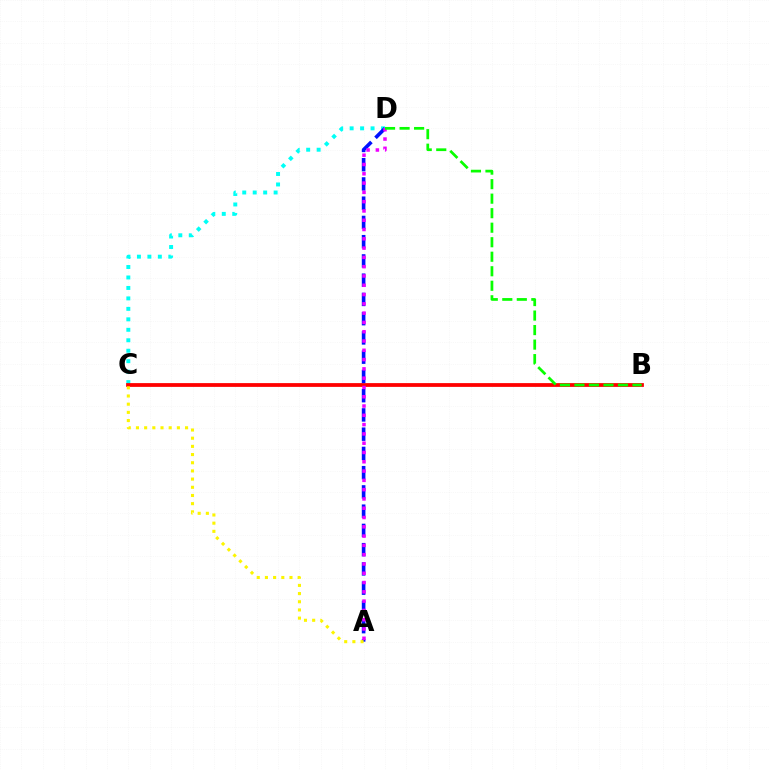{('C', 'D'): [{'color': '#00fff6', 'line_style': 'dotted', 'thickness': 2.84}], ('B', 'C'): [{'color': '#ff0000', 'line_style': 'solid', 'thickness': 2.72}], ('A', 'D'): [{'color': '#0010ff', 'line_style': 'dashed', 'thickness': 2.61}, {'color': '#ee00ff', 'line_style': 'dotted', 'thickness': 2.52}], ('A', 'C'): [{'color': '#fcf500', 'line_style': 'dotted', 'thickness': 2.22}], ('B', 'D'): [{'color': '#08ff00', 'line_style': 'dashed', 'thickness': 1.97}]}